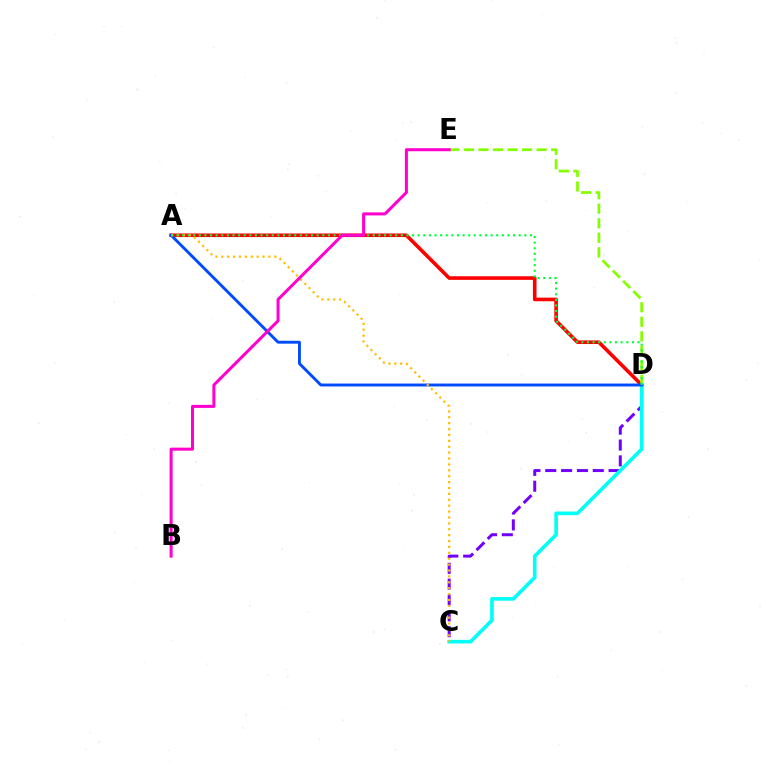{('A', 'D'): [{'color': '#ff0000', 'line_style': 'solid', 'thickness': 2.6}, {'color': '#004bff', 'line_style': 'solid', 'thickness': 2.08}, {'color': '#00ff39', 'line_style': 'dotted', 'thickness': 1.52}], ('C', 'D'): [{'color': '#7200ff', 'line_style': 'dashed', 'thickness': 2.15}, {'color': '#00fff6', 'line_style': 'solid', 'thickness': 2.61}], ('D', 'E'): [{'color': '#84ff00', 'line_style': 'dashed', 'thickness': 1.97}], ('A', 'C'): [{'color': '#ffbd00', 'line_style': 'dotted', 'thickness': 1.6}], ('B', 'E'): [{'color': '#ff00cf', 'line_style': 'solid', 'thickness': 2.18}]}